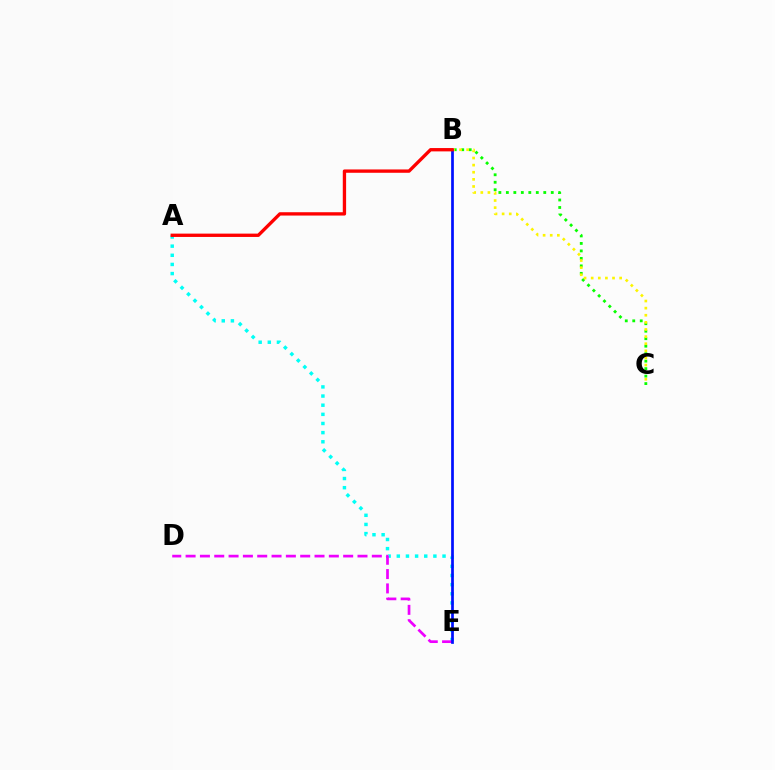{('B', 'C'): [{'color': '#08ff00', 'line_style': 'dotted', 'thickness': 2.03}, {'color': '#fcf500', 'line_style': 'dotted', 'thickness': 1.93}], ('A', 'E'): [{'color': '#00fff6', 'line_style': 'dotted', 'thickness': 2.48}], ('D', 'E'): [{'color': '#ee00ff', 'line_style': 'dashed', 'thickness': 1.95}], ('B', 'E'): [{'color': '#0010ff', 'line_style': 'solid', 'thickness': 1.96}], ('A', 'B'): [{'color': '#ff0000', 'line_style': 'solid', 'thickness': 2.4}]}